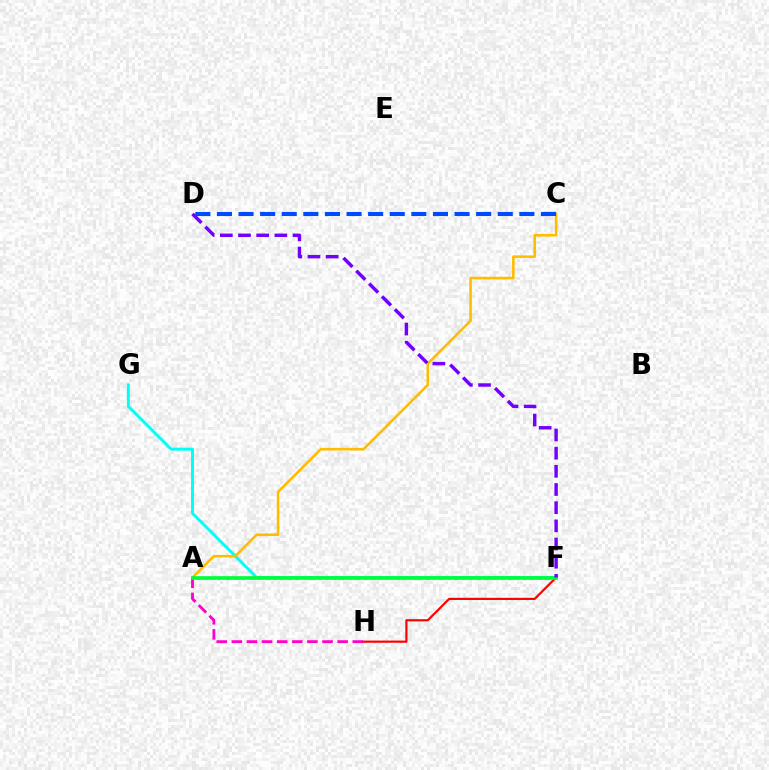{('A', 'H'): [{'color': '#ff00cf', 'line_style': 'dashed', 'thickness': 2.05}], ('F', 'G'): [{'color': '#00fff6', 'line_style': 'solid', 'thickness': 2.12}], ('A', 'F'): [{'color': '#84ff00', 'line_style': 'dotted', 'thickness': 2.06}, {'color': '#00ff39', 'line_style': 'solid', 'thickness': 2.64}], ('A', 'C'): [{'color': '#ffbd00', 'line_style': 'solid', 'thickness': 1.86}], ('F', 'H'): [{'color': '#ff0000', 'line_style': 'solid', 'thickness': 1.57}], ('C', 'D'): [{'color': '#004bff', 'line_style': 'dashed', 'thickness': 2.93}], ('D', 'F'): [{'color': '#7200ff', 'line_style': 'dashed', 'thickness': 2.47}]}